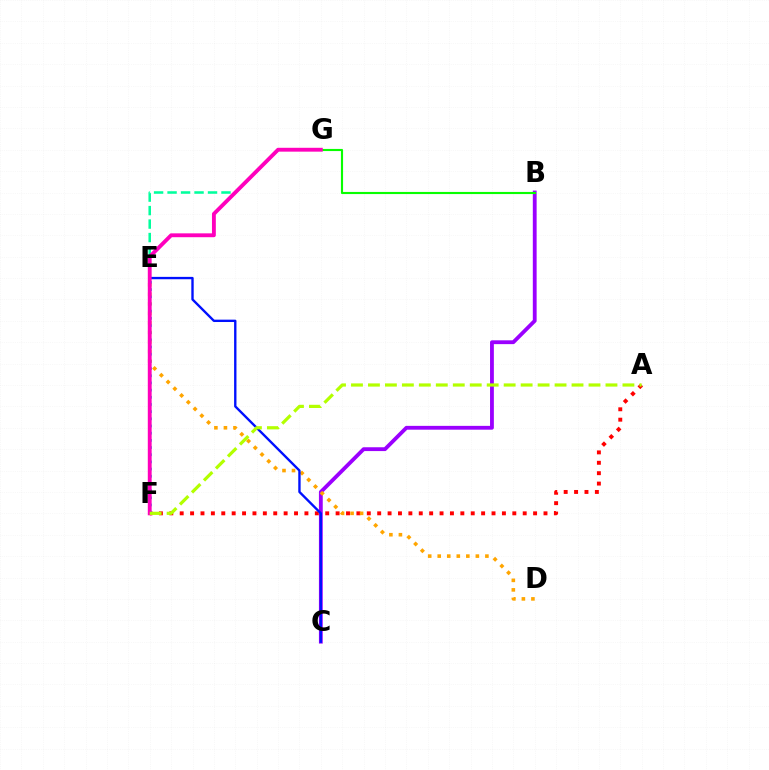{('B', 'C'): [{'color': '#9b00ff', 'line_style': 'solid', 'thickness': 2.75}], ('B', 'G'): [{'color': '#08ff00', 'line_style': 'solid', 'thickness': 1.54}], ('A', 'F'): [{'color': '#ff0000', 'line_style': 'dotted', 'thickness': 2.82}, {'color': '#b3ff00', 'line_style': 'dashed', 'thickness': 2.3}], ('E', 'F'): [{'color': '#00b5ff', 'line_style': 'dotted', 'thickness': 1.95}], ('D', 'E'): [{'color': '#ffa500', 'line_style': 'dotted', 'thickness': 2.59}], ('F', 'G'): [{'color': '#00ff9d', 'line_style': 'dashed', 'thickness': 1.83}, {'color': '#ff00bd', 'line_style': 'solid', 'thickness': 2.78}], ('C', 'E'): [{'color': '#0010ff', 'line_style': 'solid', 'thickness': 1.7}]}